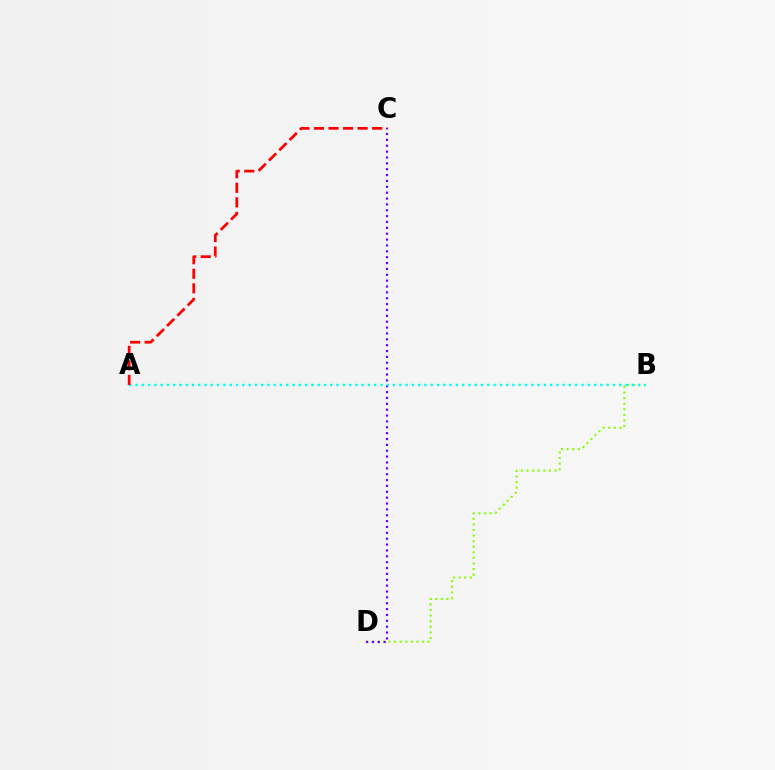{('B', 'D'): [{'color': '#84ff00', 'line_style': 'dotted', 'thickness': 1.52}], ('C', 'D'): [{'color': '#7200ff', 'line_style': 'dotted', 'thickness': 1.59}], ('A', 'B'): [{'color': '#00fff6', 'line_style': 'dotted', 'thickness': 1.71}], ('A', 'C'): [{'color': '#ff0000', 'line_style': 'dashed', 'thickness': 1.98}]}